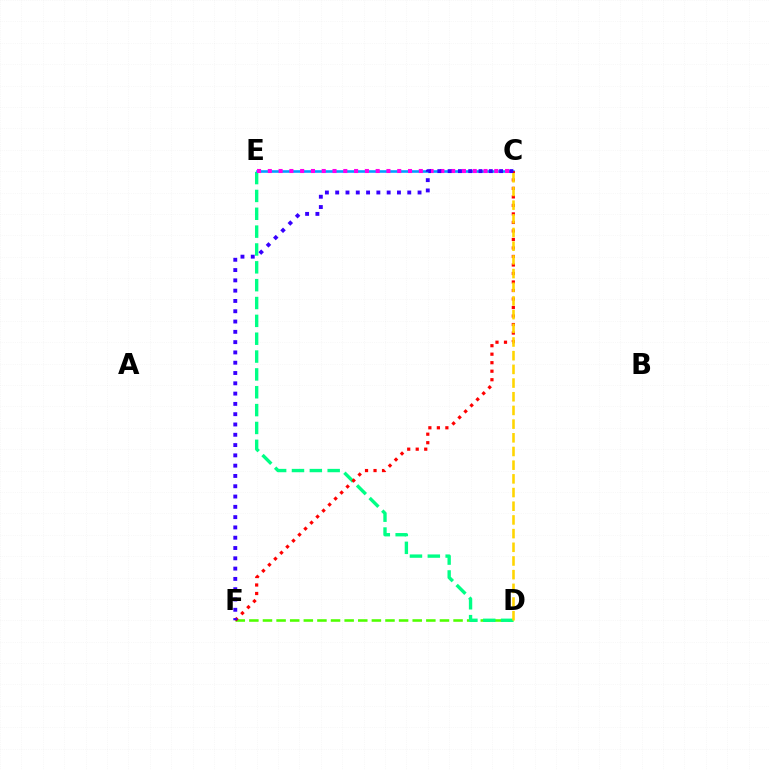{('D', 'F'): [{'color': '#4fff00', 'line_style': 'dashed', 'thickness': 1.85}], ('D', 'E'): [{'color': '#00ff86', 'line_style': 'dashed', 'thickness': 2.42}], ('C', 'E'): [{'color': '#009eff', 'line_style': 'solid', 'thickness': 1.86}, {'color': '#ff00ed', 'line_style': 'dotted', 'thickness': 2.93}], ('C', 'F'): [{'color': '#ff0000', 'line_style': 'dotted', 'thickness': 2.31}, {'color': '#3700ff', 'line_style': 'dotted', 'thickness': 2.8}], ('C', 'D'): [{'color': '#ffd500', 'line_style': 'dashed', 'thickness': 1.86}]}